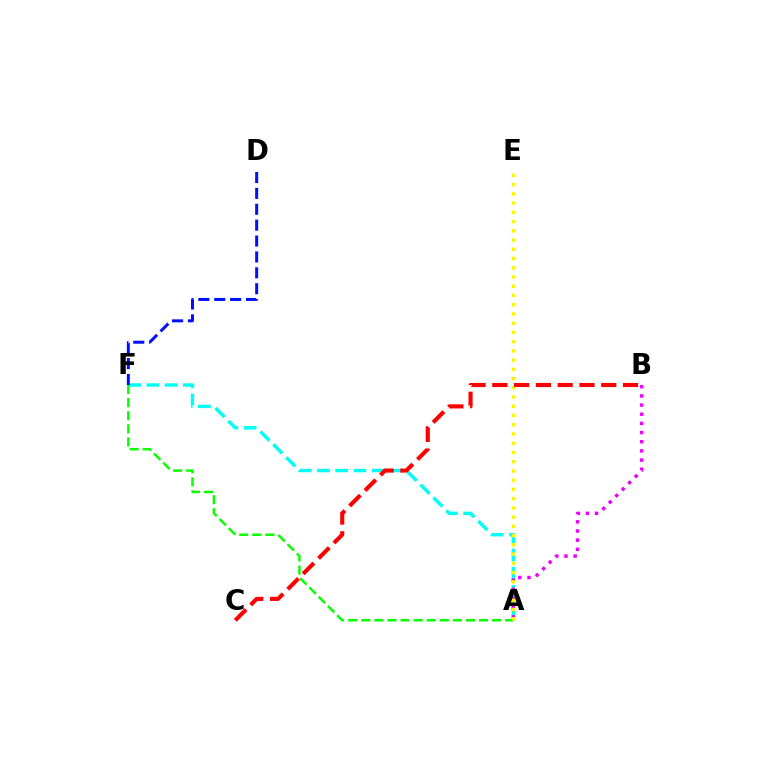{('A', 'F'): [{'color': '#00fff6', 'line_style': 'dashed', 'thickness': 2.47}, {'color': '#08ff00', 'line_style': 'dashed', 'thickness': 1.78}], ('D', 'F'): [{'color': '#0010ff', 'line_style': 'dashed', 'thickness': 2.16}], ('A', 'B'): [{'color': '#ee00ff', 'line_style': 'dotted', 'thickness': 2.49}], ('A', 'E'): [{'color': '#fcf500', 'line_style': 'dotted', 'thickness': 2.51}], ('B', 'C'): [{'color': '#ff0000', 'line_style': 'dashed', 'thickness': 2.96}]}